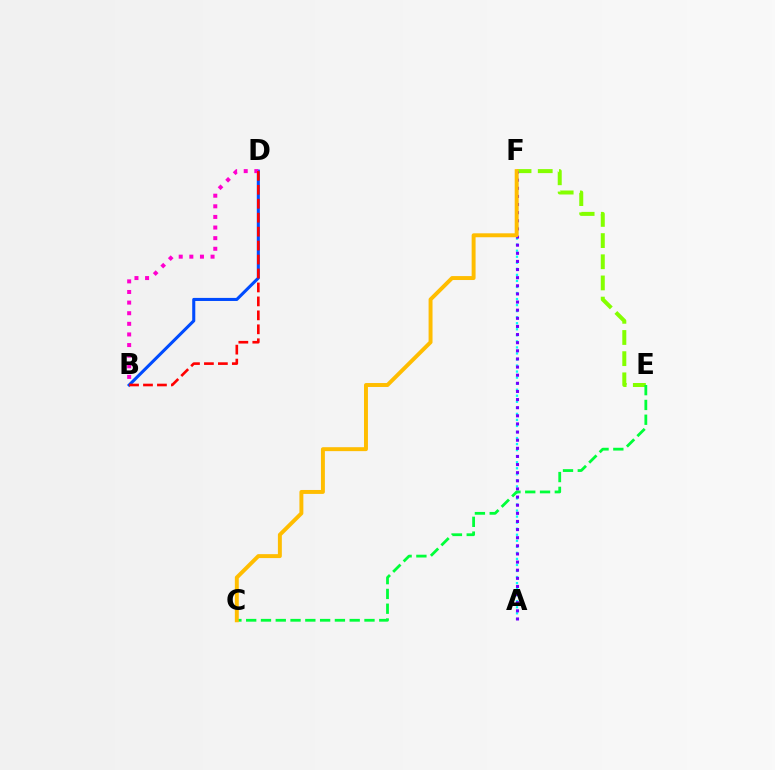{('E', 'F'): [{'color': '#84ff00', 'line_style': 'dashed', 'thickness': 2.88}], ('B', 'D'): [{'color': '#004bff', 'line_style': 'solid', 'thickness': 2.21}, {'color': '#ff00cf', 'line_style': 'dotted', 'thickness': 2.88}, {'color': '#ff0000', 'line_style': 'dashed', 'thickness': 1.9}], ('A', 'F'): [{'color': '#00fff6', 'line_style': 'dotted', 'thickness': 1.64}, {'color': '#7200ff', 'line_style': 'dotted', 'thickness': 2.21}], ('C', 'E'): [{'color': '#00ff39', 'line_style': 'dashed', 'thickness': 2.01}], ('C', 'F'): [{'color': '#ffbd00', 'line_style': 'solid', 'thickness': 2.83}]}